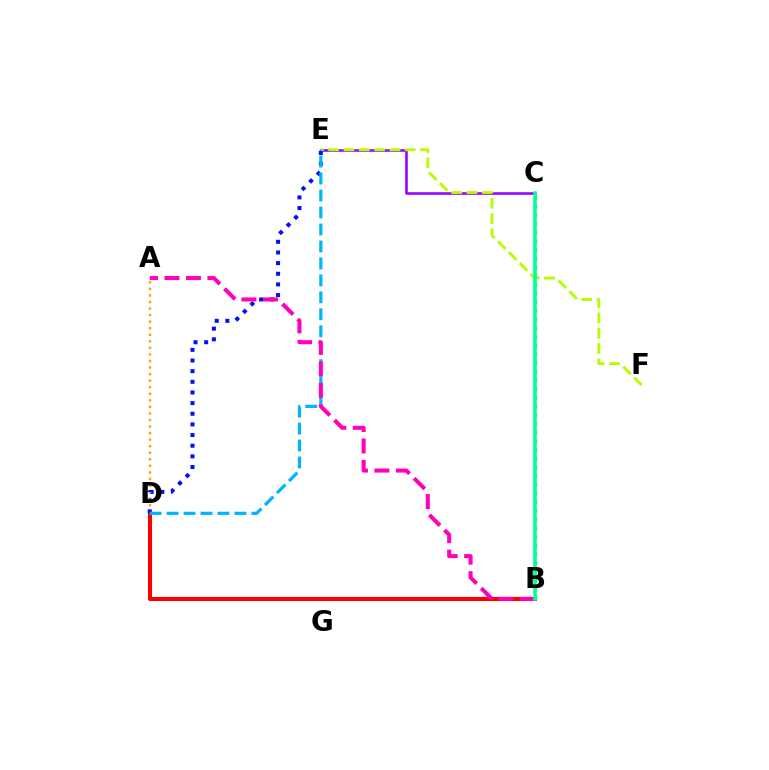{('A', 'D'): [{'color': '#ffa500', 'line_style': 'dotted', 'thickness': 1.78}], ('C', 'E'): [{'color': '#9b00ff', 'line_style': 'solid', 'thickness': 1.86}], ('B', 'D'): [{'color': '#ff0000', 'line_style': 'solid', 'thickness': 2.92}], ('E', 'F'): [{'color': '#b3ff00', 'line_style': 'dashed', 'thickness': 2.08}], ('D', 'E'): [{'color': '#0010ff', 'line_style': 'dotted', 'thickness': 2.89}, {'color': '#00b5ff', 'line_style': 'dashed', 'thickness': 2.3}], ('B', 'C'): [{'color': '#08ff00', 'line_style': 'dotted', 'thickness': 2.36}, {'color': '#00ff9d', 'line_style': 'solid', 'thickness': 2.53}], ('A', 'B'): [{'color': '#ff00bd', 'line_style': 'dashed', 'thickness': 2.92}]}